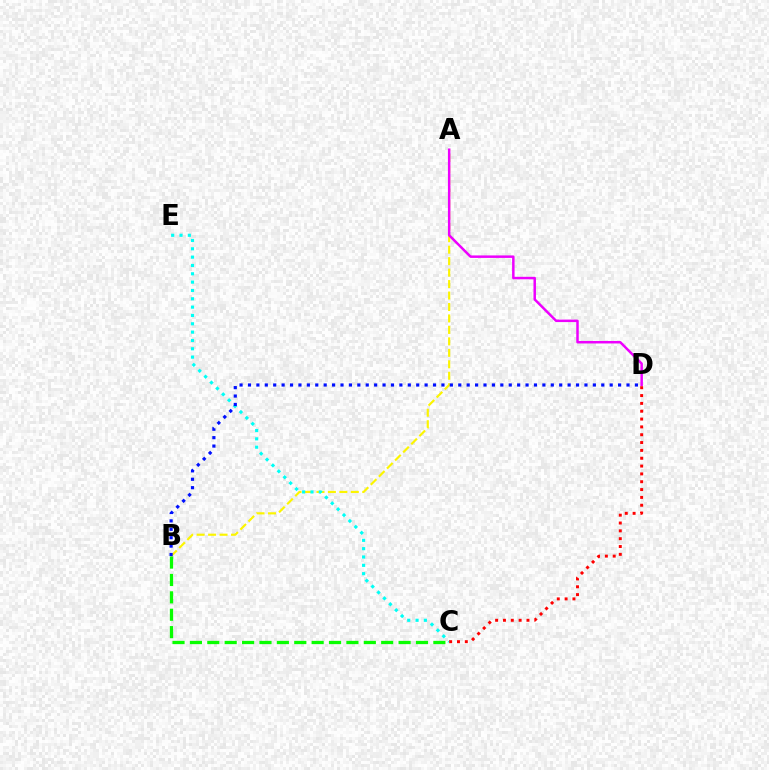{('A', 'B'): [{'color': '#fcf500', 'line_style': 'dashed', 'thickness': 1.56}], ('A', 'D'): [{'color': '#ee00ff', 'line_style': 'solid', 'thickness': 1.79}], ('B', 'C'): [{'color': '#08ff00', 'line_style': 'dashed', 'thickness': 2.36}], ('C', 'E'): [{'color': '#00fff6', 'line_style': 'dotted', 'thickness': 2.26}], ('C', 'D'): [{'color': '#ff0000', 'line_style': 'dotted', 'thickness': 2.13}], ('B', 'D'): [{'color': '#0010ff', 'line_style': 'dotted', 'thickness': 2.29}]}